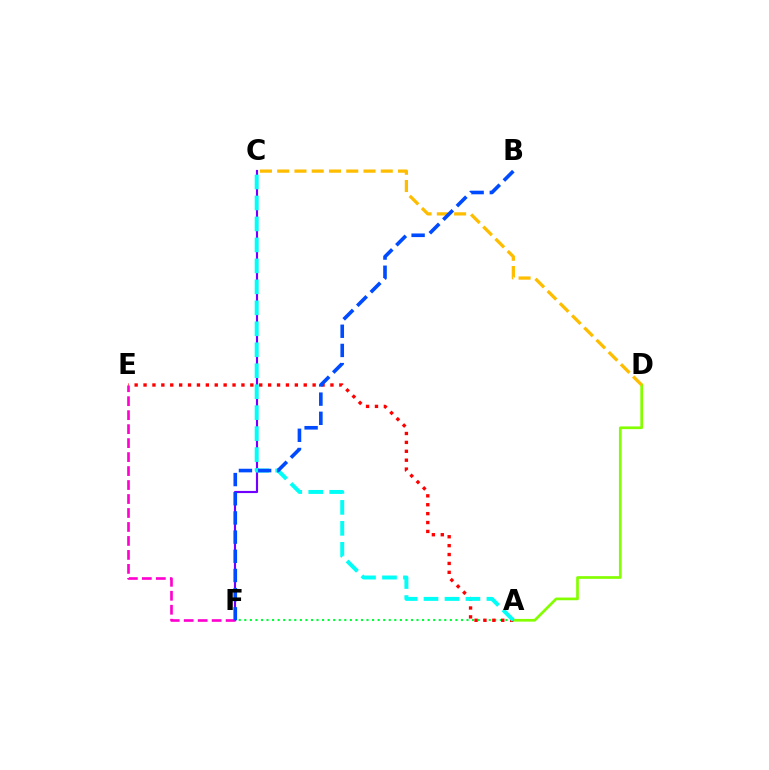{('A', 'F'): [{'color': '#00ff39', 'line_style': 'dotted', 'thickness': 1.51}], ('C', 'F'): [{'color': '#7200ff', 'line_style': 'solid', 'thickness': 1.55}], ('A', 'D'): [{'color': '#84ff00', 'line_style': 'solid', 'thickness': 1.94}], ('A', 'E'): [{'color': '#ff0000', 'line_style': 'dotted', 'thickness': 2.42}], ('E', 'F'): [{'color': '#ff00cf', 'line_style': 'dashed', 'thickness': 1.9}], ('C', 'D'): [{'color': '#ffbd00', 'line_style': 'dashed', 'thickness': 2.35}], ('A', 'C'): [{'color': '#00fff6', 'line_style': 'dashed', 'thickness': 2.85}], ('B', 'F'): [{'color': '#004bff', 'line_style': 'dashed', 'thickness': 2.61}]}